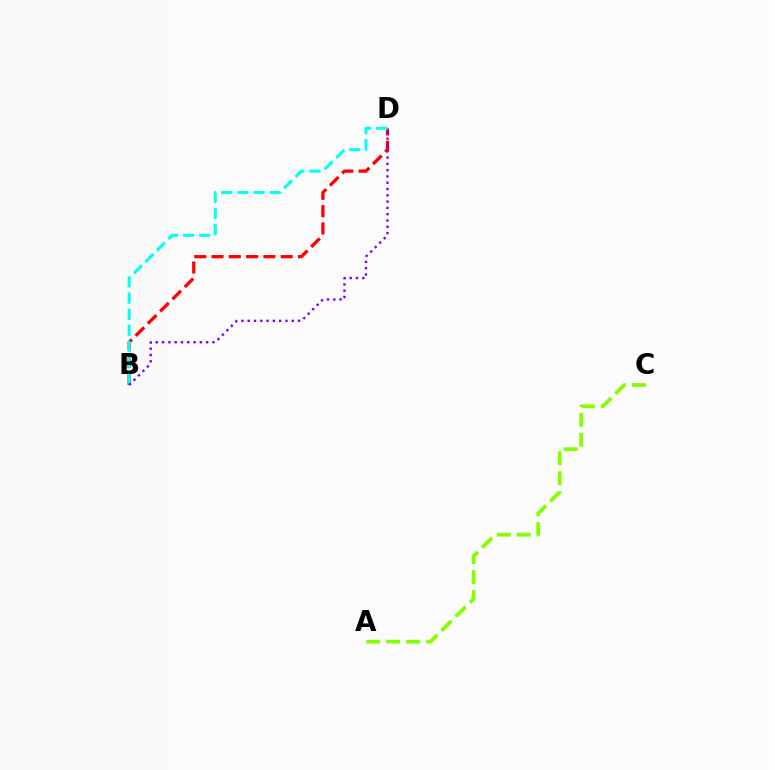{('A', 'C'): [{'color': '#84ff00', 'line_style': 'dashed', 'thickness': 2.71}], ('B', 'D'): [{'color': '#ff0000', 'line_style': 'dashed', 'thickness': 2.35}, {'color': '#00fff6', 'line_style': 'dashed', 'thickness': 2.2}, {'color': '#7200ff', 'line_style': 'dotted', 'thickness': 1.71}]}